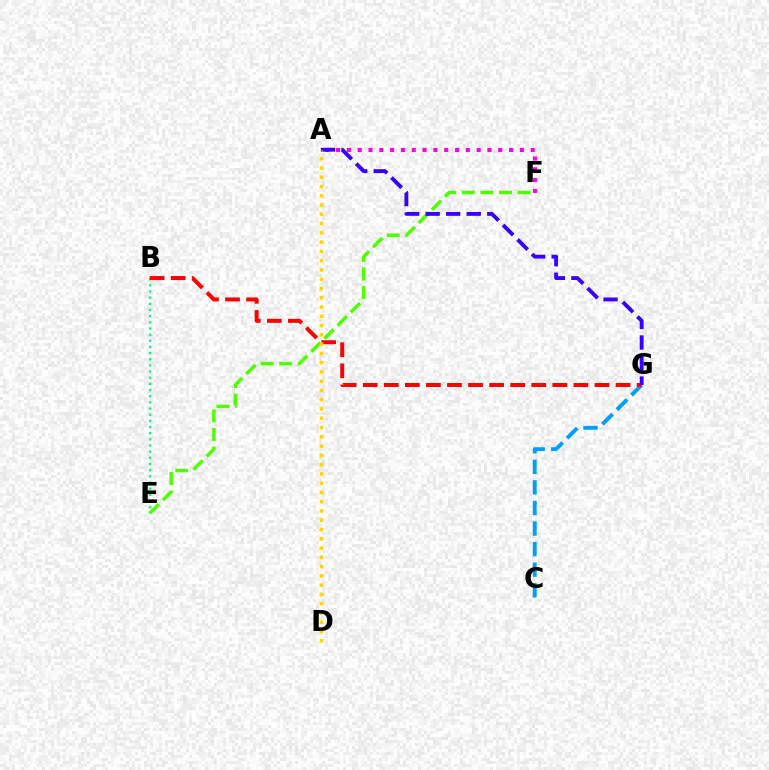{('E', 'F'): [{'color': '#4fff00', 'line_style': 'dashed', 'thickness': 2.52}], ('A', 'F'): [{'color': '#ff00ed', 'line_style': 'dotted', 'thickness': 2.94}], ('C', 'G'): [{'color': '#009eff', 'line_style': 'dashed', 'thickness': 2.79}], ('B', 'E'): [{'color': '#00ff86', 'line_style': 'dotted', 'thickness': 1.67}], ('B', 'G'): [{'color': '#ff0000', 'line_style': 'dashed', 'thickness': 2.86}], ('A', 'G'): [{'color': '#3700ff', 'line_style': 'dashed', 'thickness': 2.79}], ('A', 'D'): [{'color': '#ffd500', 'line_style': 'dotted', 'thickness': 2.52}]}